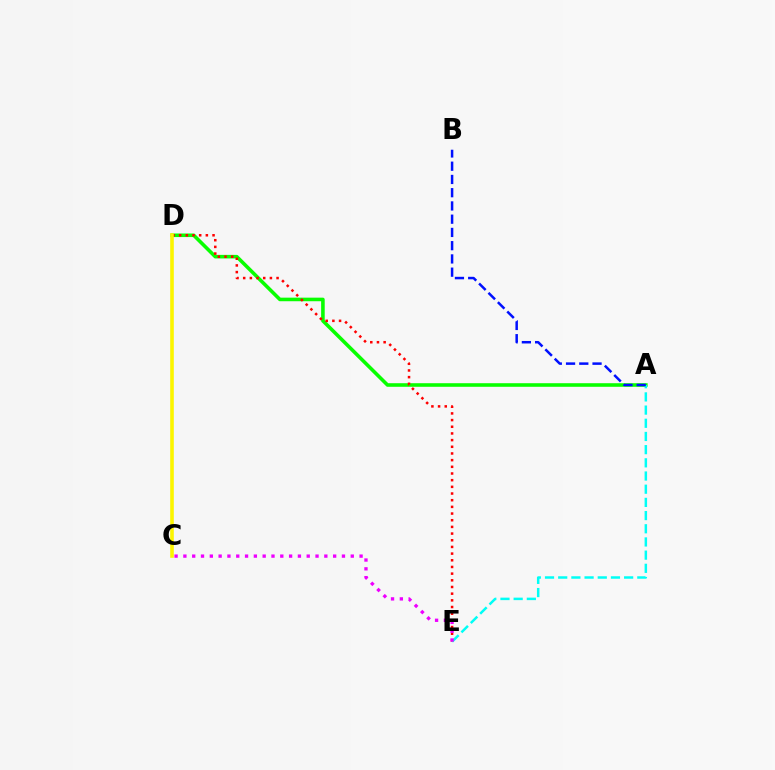{('A', 'D'): [{'color': '#08ff00', 'line_style': 'solid', 'thickness': 2.58}], ('D', 'E'): [{'color': '#ff0000', 'line_style': 'dotted', 'thickness': 1.81}], ('A', 'E'): [{'color': '#00fff6', 'line_style': 'dashed', 'thickness': 1.79}], ('C', 'D'): [{'color': '#fcf500', 'line_style': 'solid', 'thickness': 2.59}], ('A', 'B'): [{'color': '#0010ff', 'line_style': 'dashed', 'thickness': 1.8}], ('C', 'E'): [{'color': '#ee00ff', 'line_style': 'dotted', 'thickness': 2.39}]}